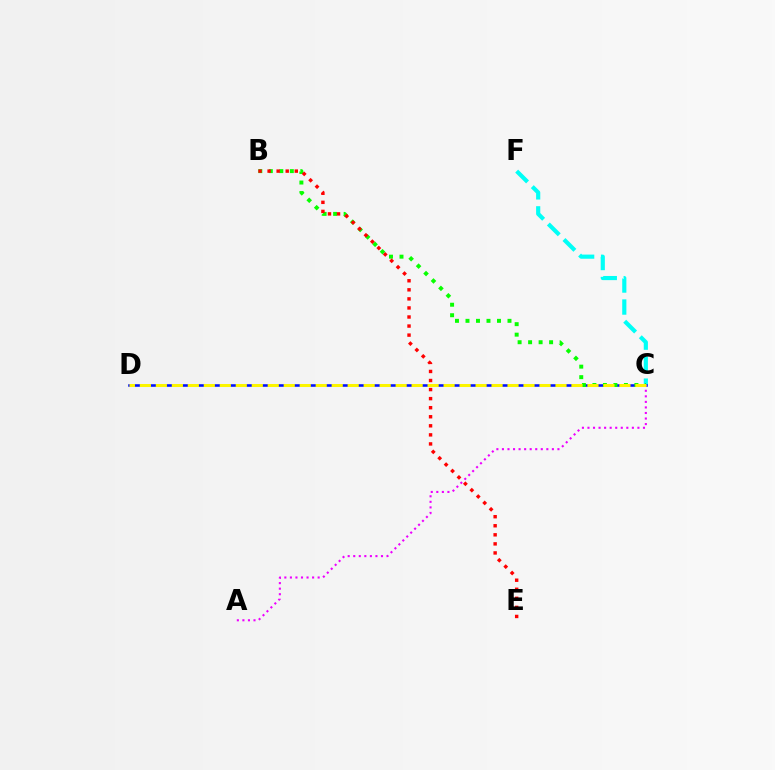{('C', 'F'): [{'color': '#00fff6', 'line_style': 'dashed', 'thickness': 2.99}], ('C', 'D'): [{'color': '#0010ff', 'line_style': 'solid', 'thickness': 1.85}, {'color': '#fcf500', 'line_style': 'dashed', 'thickness': 2.17}], ('B', 'C'): [{'color': '#08ff00', 'line_style': 'dotted', 'thickness': 2.85}], ('B', 'E'): [{'color': '#ff0000', 'line_style': 'dotted', 'thickness': 2.46}], ('A', 'C'): [{'color': '#ee00ff', 'line_style': 'dotted', 'thickness': 1.51}]}